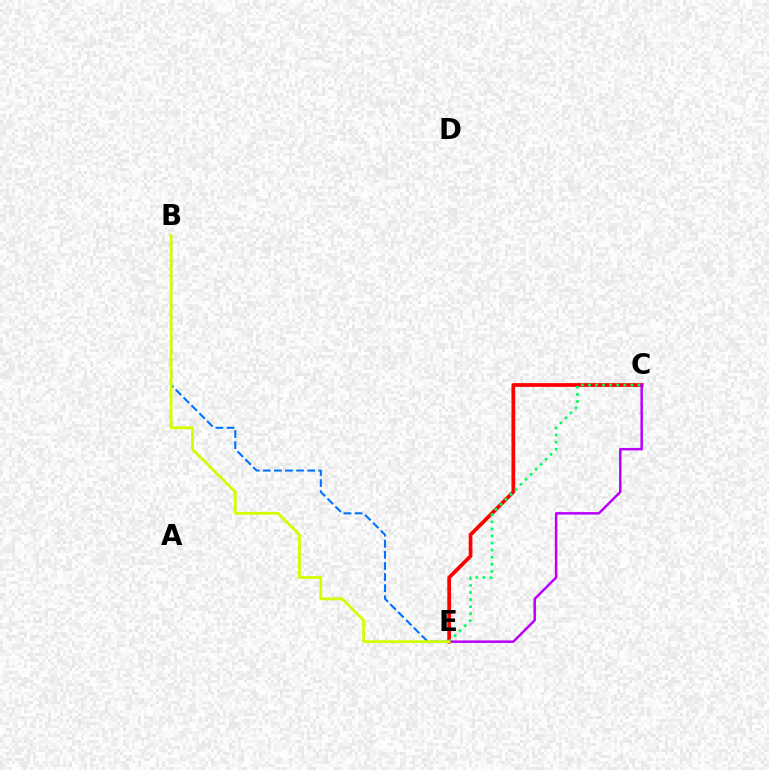{('C', 'E'): [{'color': '#ff0000', 'line_style': 'solid', 'thickness': 2.7}, {'color': '#00ff5c', 'line_style': 'dotted', 'thickness': 1.92}, {'color': '#b900ff', 'line_style': 'solid', 'thickness': 1.78}], ('B', 'E'): [{'color': '#0074ff', 'line_style': 'dashed', 'thickness': 1.51}, {'color': '#d1ff00', 'line_style': 'solid', 'thickness': 2.0}]}